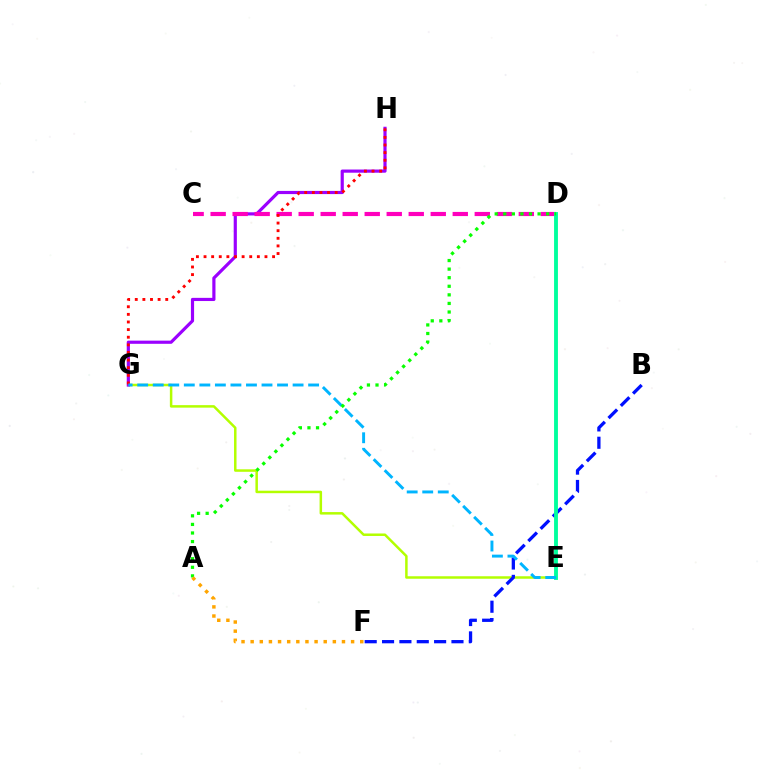{('E', 'G'): [{'color': '#b3ff00', 'line_style': 'solid', 'thickness': 1.8}, {'color': '#00b5ff', 'line_style': 'dashed', 'thickness': 2.11}], ('B', 'F'): [{'color': '#0010ff', 'line_style': 'dashed', 'thickness': 2.36}], ('G', 'H'): [{'color': '#9b00ff', 'line_style': 'solid', 'thickness': 2.28}, {'color': '#ff0000', 'line_style': 'dotted', 'thickness': 2.07}], ('C', 'D'): [{'color': '#ff00bd', 'line_style': 'dashed', 'thickness': 2.99}], ('D', 'E'): [{'color': '#00ff9d', 'line_style': 'solid', 'thickness': 2.78}], ('A', 'D'): [{'color': '#08ff00', 'line_style': 'dotted', 'thickness': 2.33}], ('A', 'F'): [{'color': '#ffa500', 'line_style': 'dotted', 'thickness': 2.48}]}